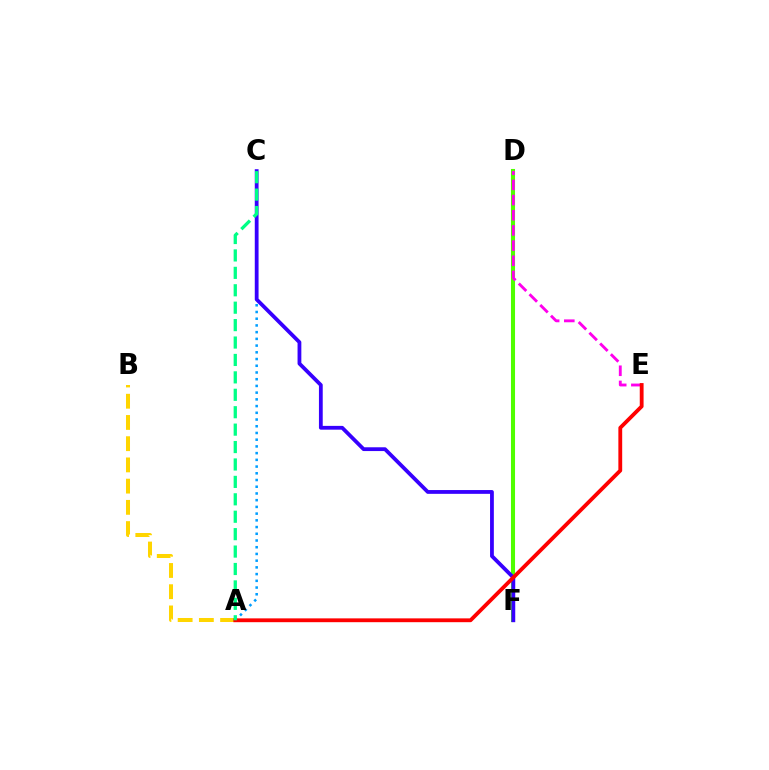{('A', 'C'): [{'color': '#009eff', 'line_style': 'dotted', 'thickness': 1.83}, {'color': '#00ff86', 'line_style': 'dashed', 'thickness': 2.37}], ('D', 'F'): [{'color': '#4fff00', 'line_style': 'solid', 'thickness': 2.93}], ('A', 'B'): [{'color': '#ffd500', 'line_style': 'dashed', 'thickness': 2.88}], ('C', 'F'): [{'color': '#3700ff', 'line_style': 'solid', 'thickness': 2.73}], ('D', 'E'): [{'color': '#ff00ed', 'line_style': 'dashed', 'thickness': 2.06}], ('A', 'E'): [{'color': '#ff0000', 'line_style': 'solid', 'thickness': 2.75}]}